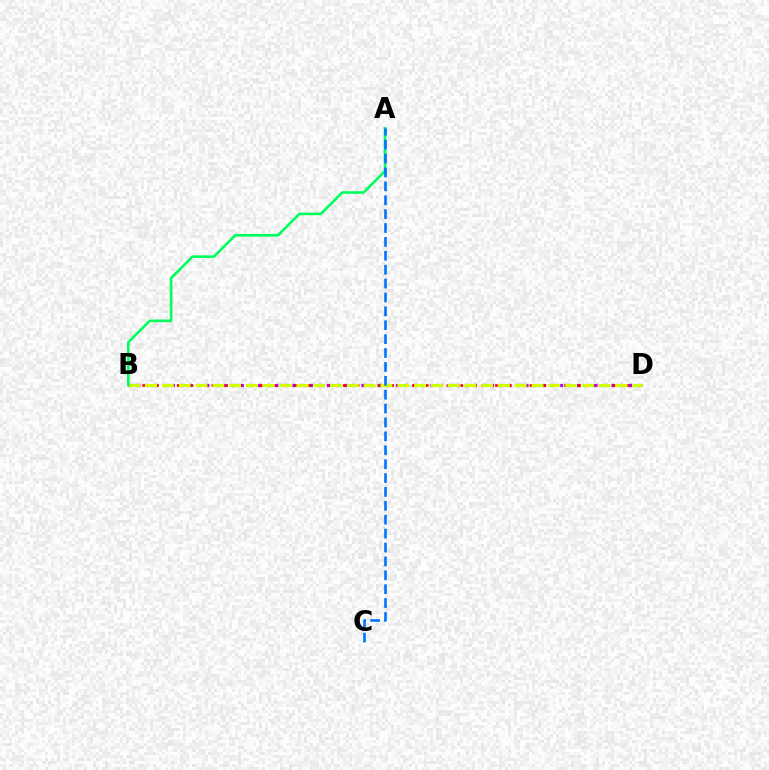{('B', 'D'): [{'color': '#b900ff', 'line_style': 'dotted', 'thickness': 2.34}, {'color': '#ff0000', 'line_style': 'dotted', 'thickness': 1.88}, {'color': '#d1ff00', 'line_style': 'dashed', 'thickness': 2.28}], ('A', 'B'): [{'color': '#00ff5c', 'line_style': 'solid', 'thickness': 1.89}], ('A', 'C'): [{'color': '#0074ff', 'line_style': 'dashed', 'thickness': 1.89}]}